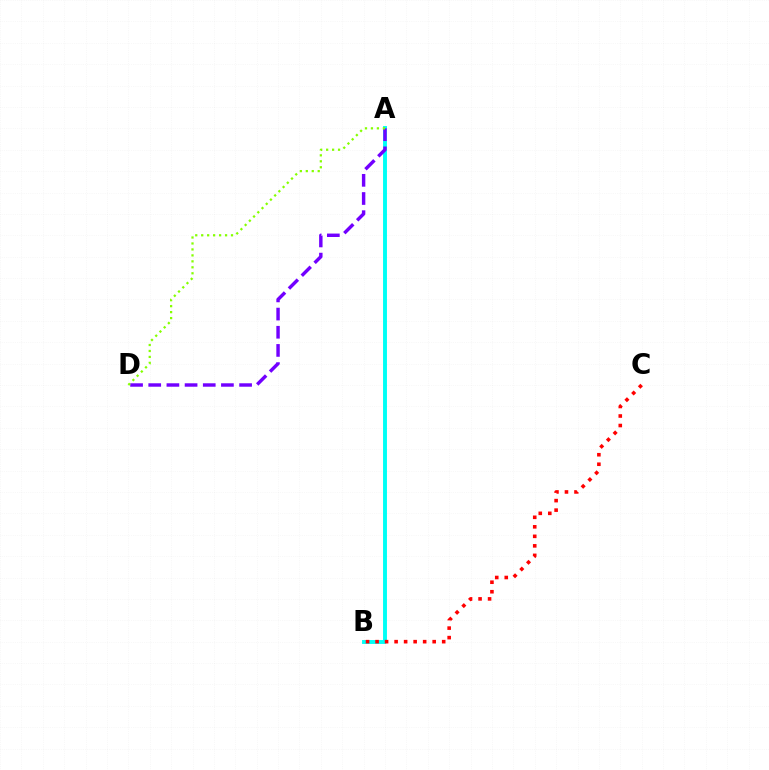{('A', 'B'): [{'color': '#00fff6', 'line_style': 'solid', 'thickness': 2.81}], ('B', 'C'): [{'color': '#ff0000', 'line_style': 'dotted', 'thickness': 2.59}], ('A', 'D'): [{'color': '#7200ff', 'line_style': 'dashed', 'thickness': 2.47}, {'color': '#84ff00', 'line_style': 'dotted', 'thickness': 1.62}]}